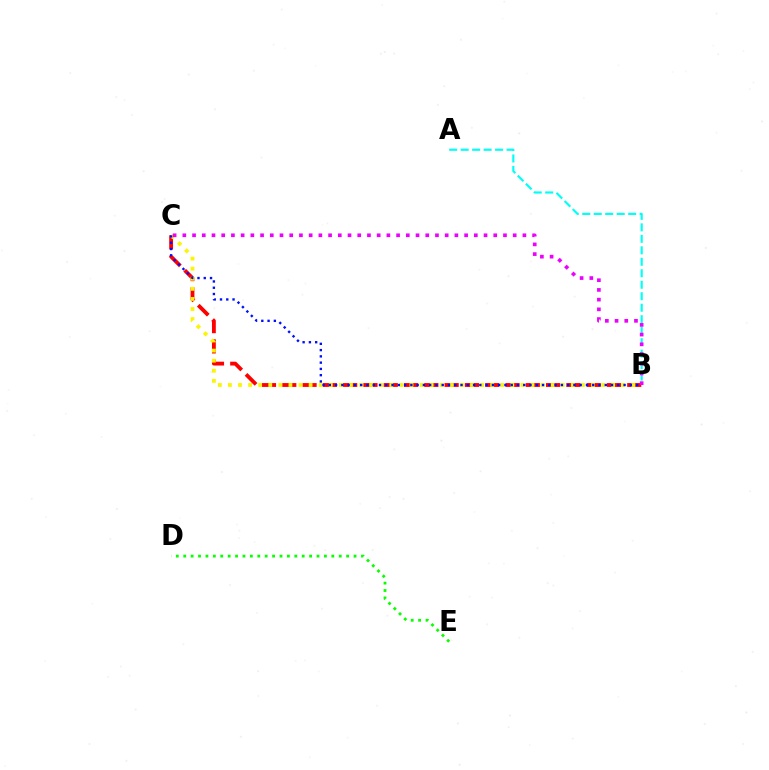{('B', 'C'): [{'color': '#ff0000', 'line_style': 'dashed', 'thickness': 2.76}, {'color': '#fcf500', 'line_style': 'dotted', 'thickness': 2.74}, {'color': '#0010ff', 'line_style': 'dotted', 'thickness': 1.7}, {'color': '#ee00ff', 'line_style': 'dotted', 'thickness': 2.64}], ('A', 'B'): [{'color': '#00fff6', 'line_style': 'dashed', 'thickness': 1.56}], ('D', 'E'): [{'color': '#08ff00', 'line_style': 'dotted', 'thickness': 2.01}]}